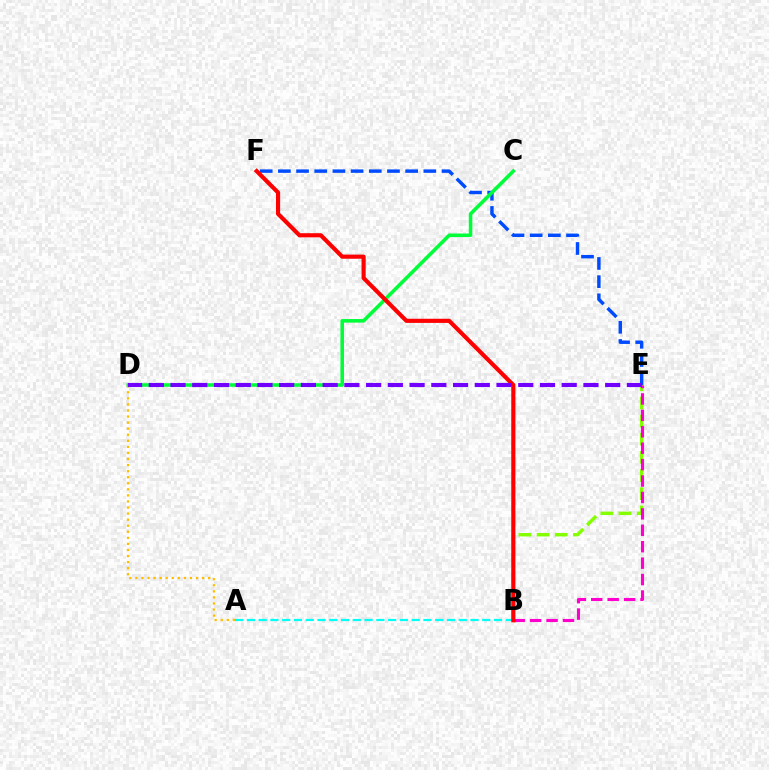{('A', 'B'): [{'color': '#00fff6', 'line_style': 'dashed', 'thickness': 1.6}], ('A', 'D'): [{'color': '#ffbd00', 'line_style': 'dotted', 'thickness': 1.65}], ('E', 'F'): [{'color': '#004bff', 'line_style': 'dashed', 'thickness': 2.47}], ('B', 'E'): [{'color': '#84ff00', 'line_style': 'dashed', 'thickness': 2.47}, {'color': '#ff00cf', 'line_style': 'dashed', 'thickness': 2.23}], ('C', 'D'): [{'color': '#00ff39', 'line_style': 'solid', 'thickness': 2.57}], ('B', 'F'): [{'color': '#ff0000', 'line_style': 'solid', 'thickness': 2.98}], ('D', 'E'): [{'color': '#7200ff', 'line_style': 'dashed', 'thickness': 2.95}]}